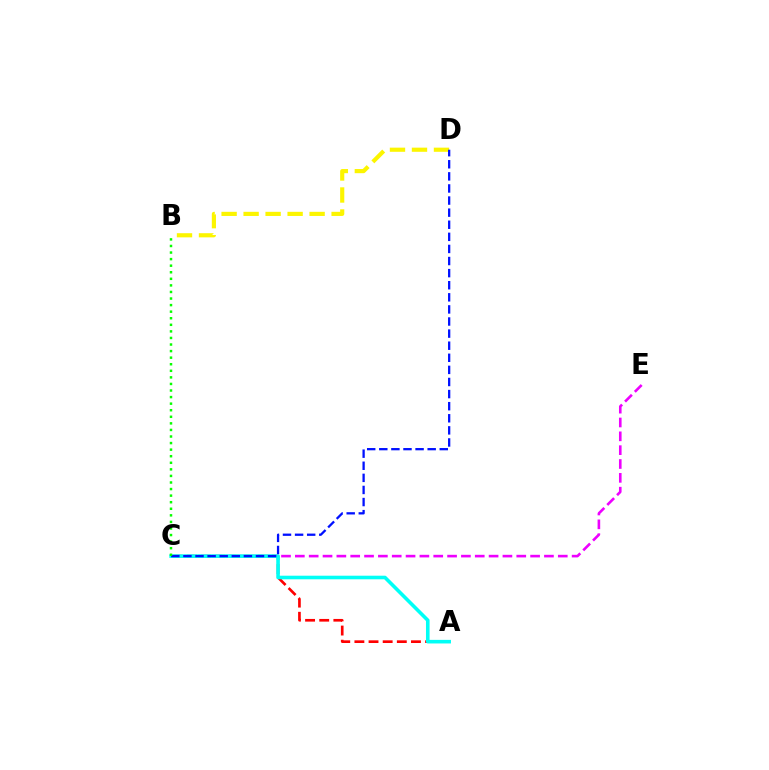{('B', 'D'): [{'color': '#fcf500', 'line_style': 'dashed', 'thickness': 2.99}], ('A', 'C'): [{'color': '#ff0000', 'line_style': 'dashed', 'thickness': 1.92}, {'color': '#00fff6', 'line_style': 'solid', 'thickness': 2.59}], ('C', 'E'): [{'color': '#ee00ff', 'line_style': 'dashed', 'thickness': 1.88}], ('C', 'D'): [{'color': '#0010ff', 'line_style': 'dashed', 'thickness': 1.64}], ('B', 'C'): [{'color': '#08ff00', 'line_style': 'dotted', 'thickness': 1.79}]}